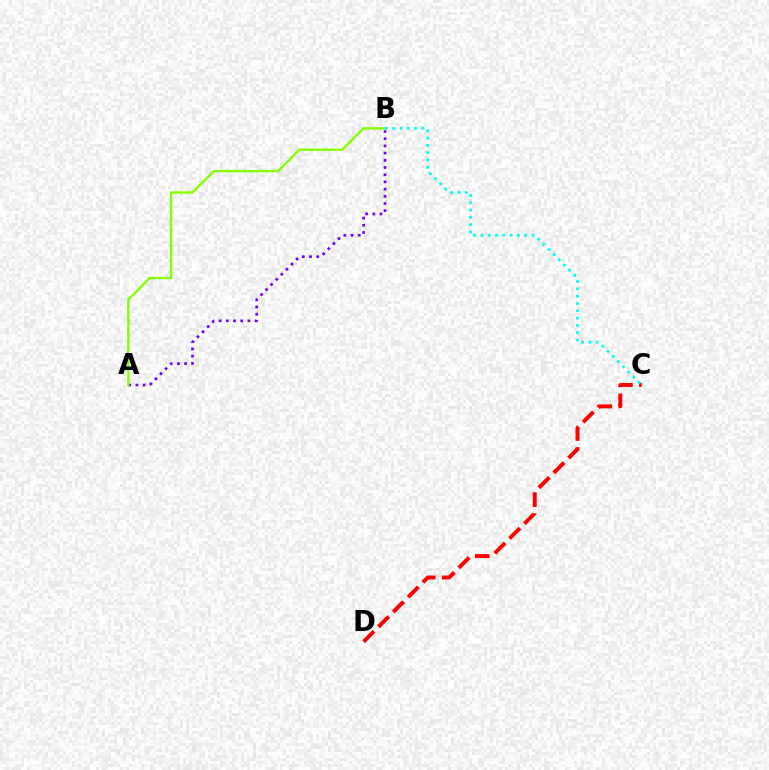{('C', 'D'): [{'color': '#ff0000', 'line_style': 'dashed', 'thickness': 2.85}], ('A', 'B'): [{'color': '#7200ff', 'line_style': 'dotted', 'thickness': 1.96}, {'color': '#84ff00', 'line_style': 'solid', 'thickness': 1.68}], ('B', 'C'): [{'color': '#00fff6', 'line_style': 'dotted', 'thickness': 1.98}]}